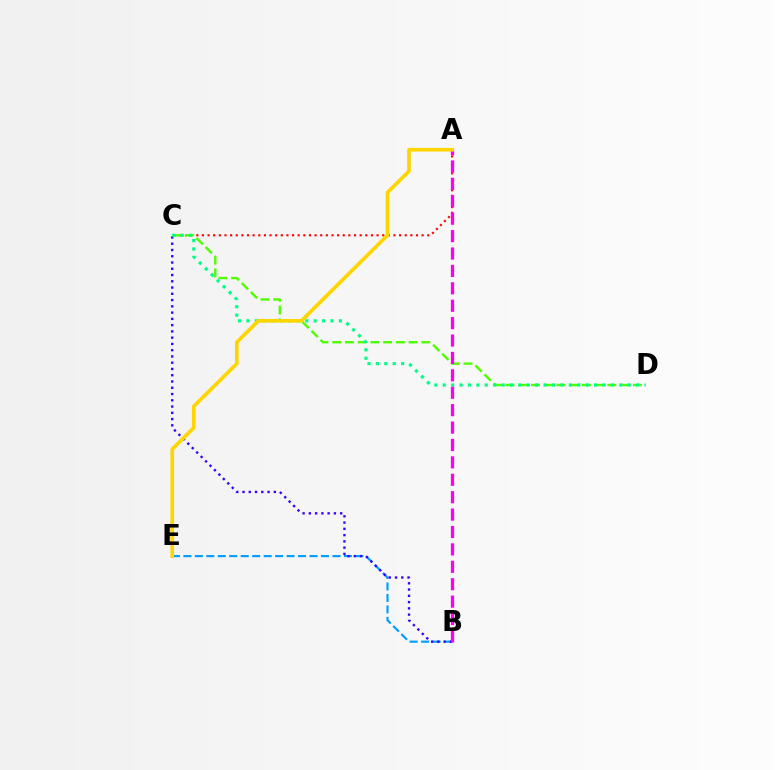{('B', 'E'): [{'color': '#009eff', 'line_style': 'dashed', 'thickness': 1.56}], ('B', 'C'): [{'color': '#3700ff', 'line_style': 'dotted', 'thickness': 1.7}], ('A', 'C'): [{'color': '#ff0000', 'line_style': 'dotted', 'thickness': 1.53}], ('C', 'D'): [{'color': '#4fff00', 'line_style': 'dashed', 'thickness': 1.73}, {'color': '#00ff86', 'line_style': 'dotted', 'thickness': 2.28}], ('A', 'B'): [{'color': '#ff00ed', 'line_style': 'dashed', 'thickness': 2.36}], ('A', 'E'): [{'color': '#ffd500', 'line_style': 'solid', 'thickness': 2.62}]}